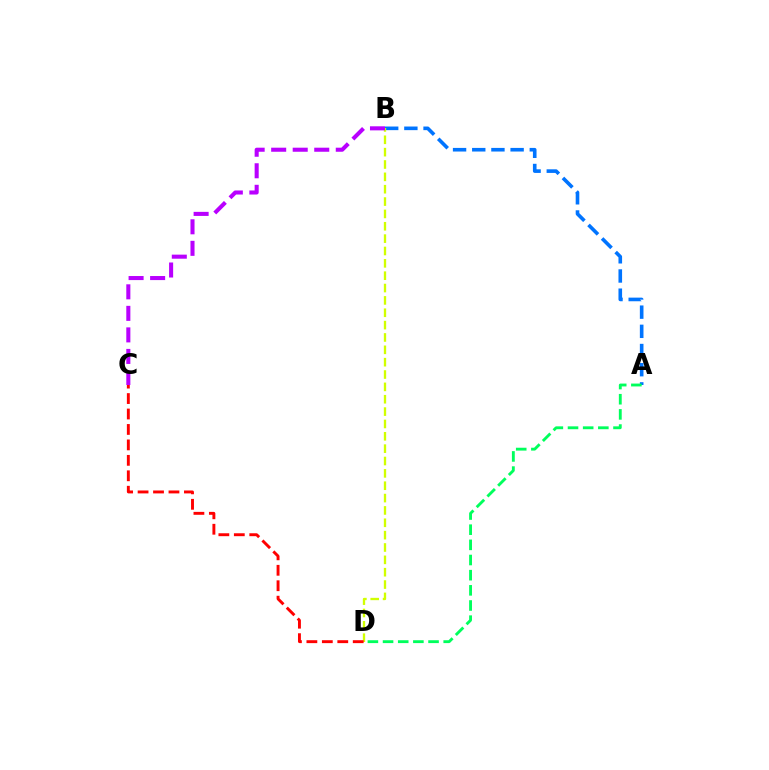{('A', 'B'): [{'color': '#0074ff', 'line_style': 'dashed', 'thickness': 2.61}], ('B', 'D'): [{'color': '#d1ff00', 'line_style': 'dashed', 'thickness': 1.68}], ('A', 'D'): [{'color': '#00ff5c', 'line_style': 'dashed', 'thickness': 2.06}], ('B', 'C'): [{'color': '#b900ff', 'line_style': 'dashed', 'thickness': 2.93}], ('C', 'D'): [{'color': '#ff0000', 'line_style': 'dashed', 'thickness': 2.1}]}